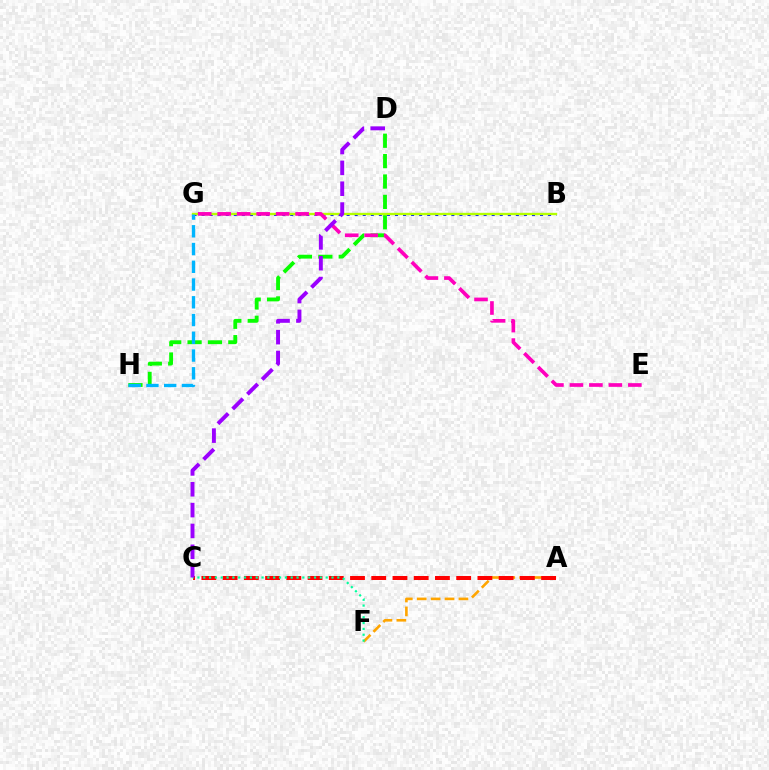{('B', 'G'): [{'color': '#0010ff', 'line_style': 'dotted', 'thickness': 2.19}, {'color': '#b3ff00', 'line_style': 'solid', 'thickness': 1.69}], ('D', 'H'): [{'color': '#08ff00', 'line_style': 'dashed', 'thickness': 2.77}], ('A', 'F'): [{'color': '#ffa500', 'line_style': 'dashed', 'thickness': 1.89}], ('E', 'G'): [{'color': '#ff00bd', 'line_style': 'dashed', 'thickness': 2.65}], ('G', 'H'): [{'color': '#00b5ff', 'line_style': 'dashed', 'thickness': 2.41}], ('A', 'C'): [{'color': '#ff0000', 'line_style': 'dashed', 'thickness': 2.88}], ('C', 'F'): [{'color': '#00ff9d', 'line_style': 'dotted', 'thickness': 1.58}], ('C', 'D'): [{'color': '#9b00ff', 'line_style': 'dashed', 'thickness': 2.83}]}